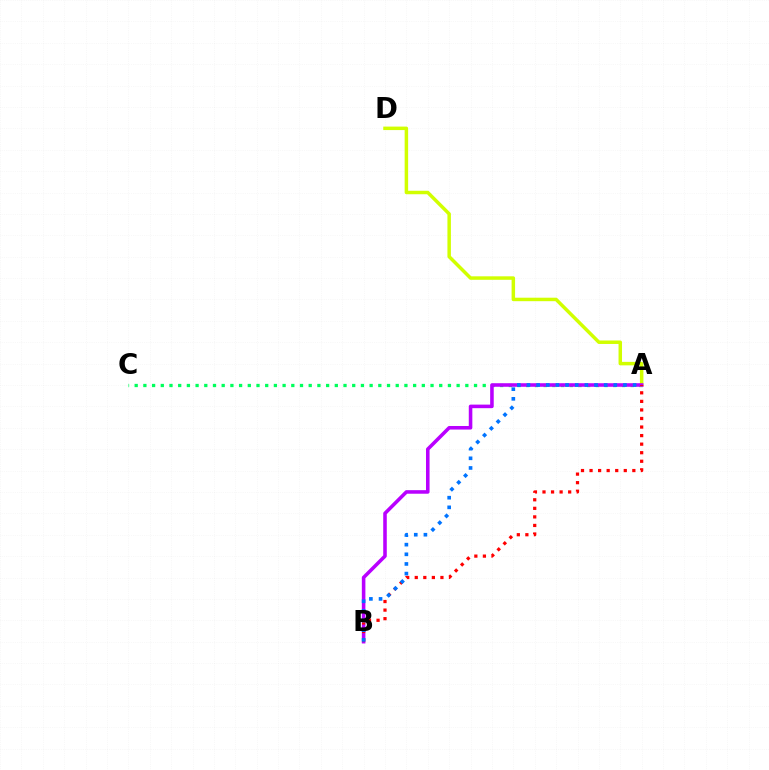{('A', 'C'): [{'color': '#00ff5c', 'line_style': 'dotted', 'thickness': 2.36}], ('A', 'D'): [{'color': '#d1ff00', 'line_style': 'solid', 'thickness': 2.51}], ('A', 'B'): [{'color': '#b900ff', 'line_style': 'solid', 'thickness': 2.57}, {'color': '#ff0000', 'line_style': 'dotted', 'thickness': 2.32}, {'color': '#0074ff', 'line_style': 'dotted', 'thickness': 2.62}]}